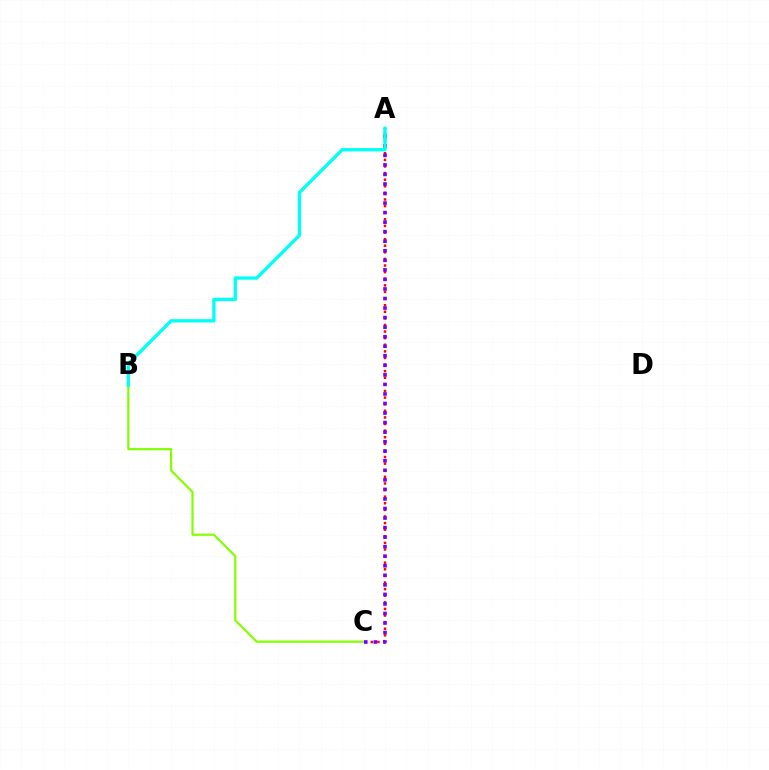{('A', 'C'): [{'color': '#ff0000', 'line_style': 'dotted', 'thickness': 1.79}, {'color': '#7200ff', 'line_style': 'dotted', 'thickness': 2.59}], ('B', 'C'): [{'color': '#84ff00', 'line_style': 'solid', 'thickness': 1.6}], ('A', 'B'): [{'color': '#00fff6', 'line_style': 'solid', 'thickness': 2.39}]}